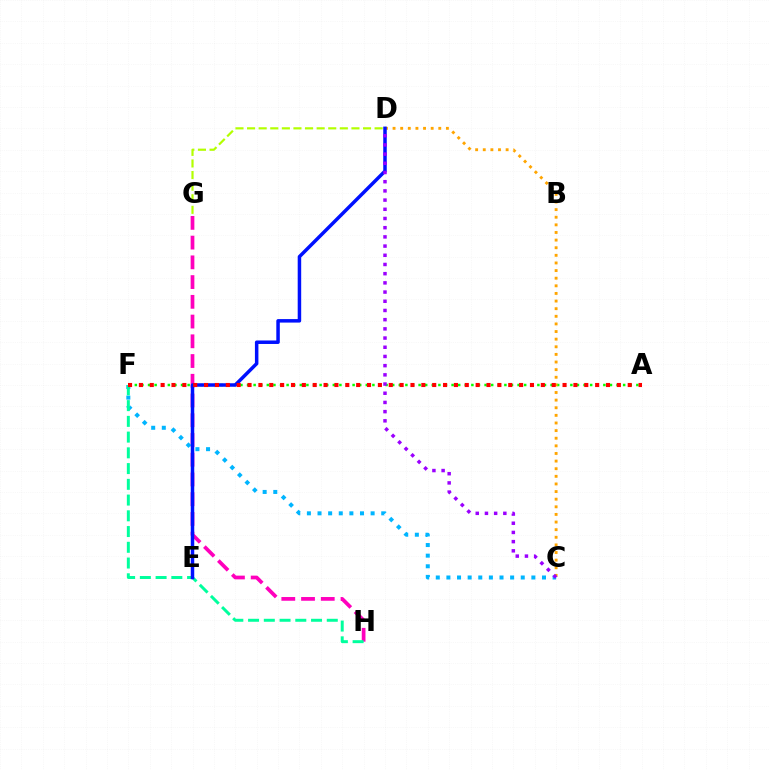{('A', 'F'): [{'color': '#08ff00', 'line_style': 'dotted', 'thickness': 1.79}, {'color': '#ff0000', 'line_style': 'dotted', 'thickness': 2.95}], ('D', 'G'): [{'color': '#b3ff00', 'line_style': 'dashed', 'thickness': 1.58}], ('G', 'H'): [{'color': '#ff00bd', 'line_style': 'dashed', 'thickness': 2.68}], ('C', 'F'): [{'color': '#00b5ff', 'line_style': 'dotted', 'thickness': 2.89}], ('F', 'H'): [{'color': '#00ff9d', 'line_style': 'dashed', 'thickness': 2.14}], ('C', 'D'): [{'color': '#ffa500', 'line_style': 'dotted', 'thickness': 2.07}, {'color': '#9b00ff', 'line_style': 'dotted', 'thickness': 2.5}], ('D', 'E'): [{'color': '#0010ff', 'line_style': 'solid', 'thickness': 2.52}]}